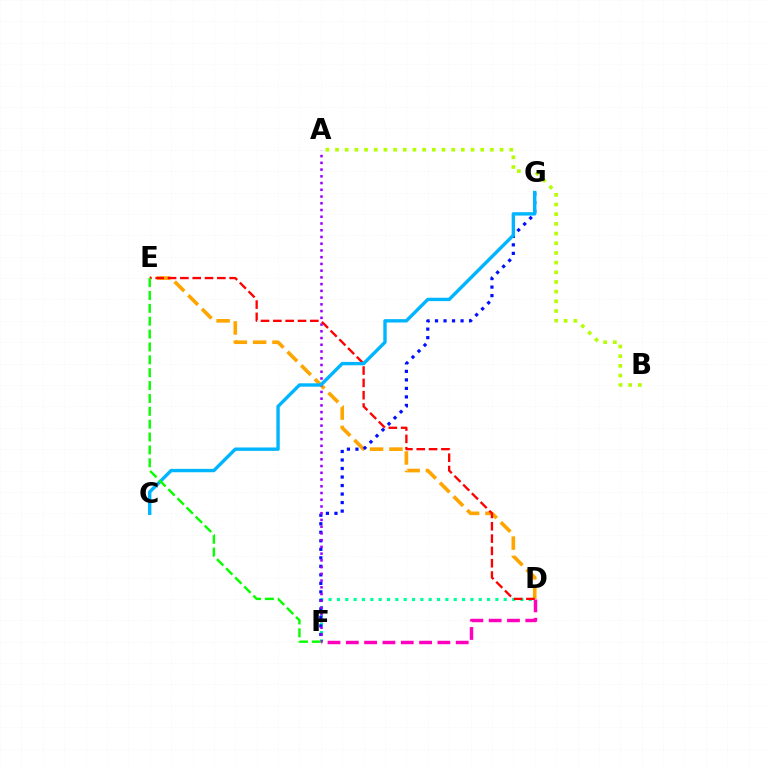{('A', 'B'): [{'color': '#b3ff00', 'line_style': 'dotted', 'thickness': 2.63}], ('D', 'E'): [{'color': '#ffa500', 'line_style': 'dashed', 'thickness': 2.62}, {'color': '#ff0000', 'line_style': 'dashed', 'thickness': 1.67}], ('D', 'F'): [{'color': '#00ff9d', 'line_style': 'dotted', 'thickness': 2.27}, {'color': '#ff00bd', 'line_style': 'dashed', 'thickness': 2.49}], ('F', 'G'): [{'color': '#0010ff', 'line_style': 'dotted', 'thickness': 2.31}], ('A', 'F'): [{'color': '#9b00ff', 'line_style': 'dotted', 'thickness': 1.83}], ('C', 'G'): [{'color': '#00b5ff', 'line_style': 'solid', 'thickness': 2.43}], ('E', 'F'): [{'color': '#08ff00', 'line_style': 'dashed', 'thickness': 1.75}]}